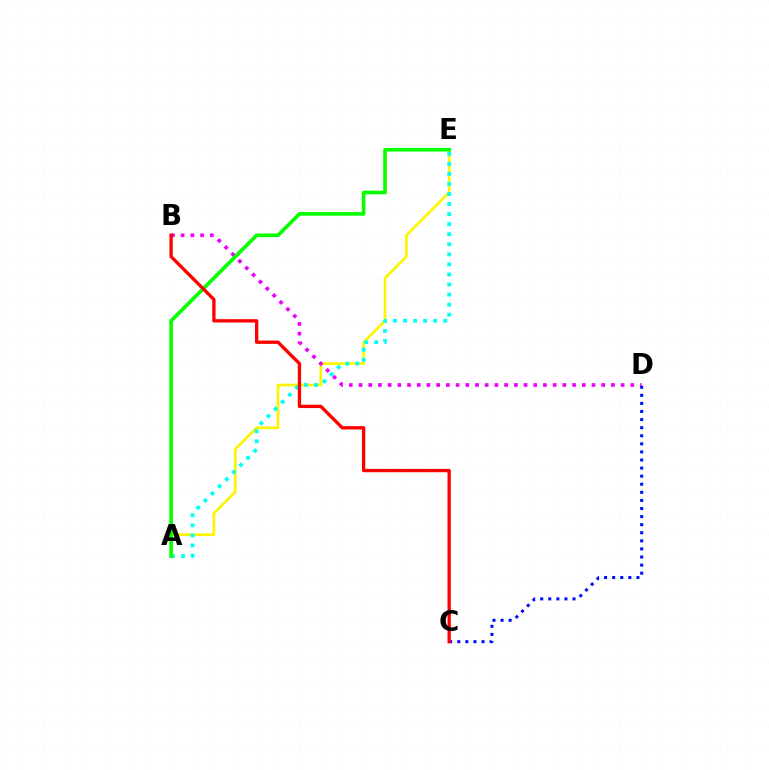{('A', 'E'): [{'color': '#fcf500', 'line_style': 'solid', 'thickness': 1.95}, {'color': '#00fff6', 'line_style': 'dotted', 'thickness': 2.73}, {'color': '#08ff00', 'line_style': 'solid', 'thickness': 2.62}], ('B', 'D'): [{'color': '#ee00ff', 'line_style': 'dotted', 'thickness': 2.64}], ('C', 'D'): [{'color': '#0010ff', 'line_style': 'dotted', 'thickness': 2.2}], ('B', 'C'): [{'color': '#ff0000', 'line_style': 'solid', 'thickness': 2.4}]}